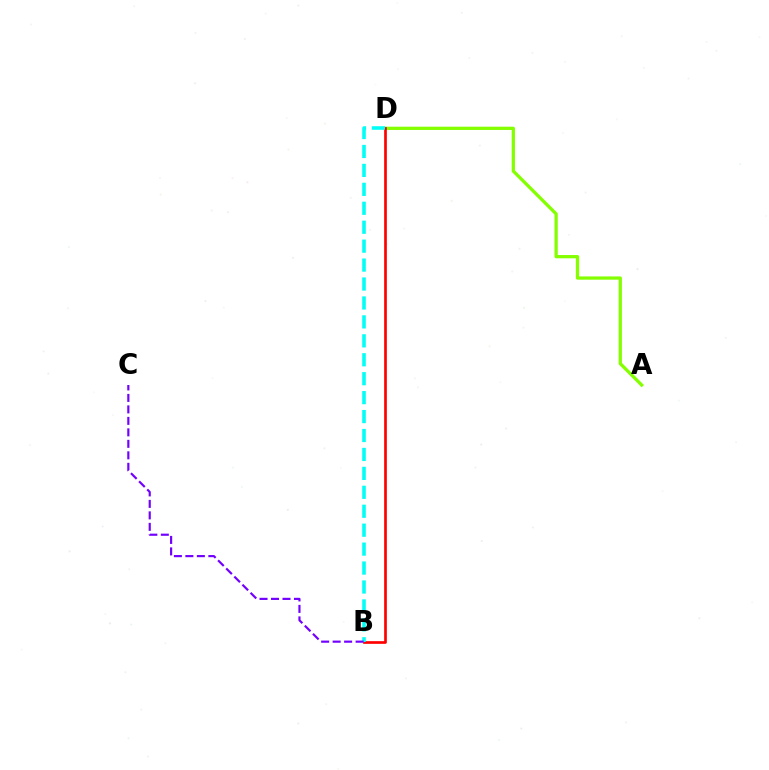{('A', 'D'): [{'color': '#84ff00', 'line_style': 'solid', 'thickness': 2.34}], ('B', 'D'): [{'color': '#ff0000', 'line_style': 'solid', 'thickness': 1.93}, {'color': '#00fff6', 'line_style': 'dashed', 'thickness': 2.57}], ('B', 'C'): [{'color': '#7200ff', 'line_style': 'dashed', 'thickness': 1.56}]}